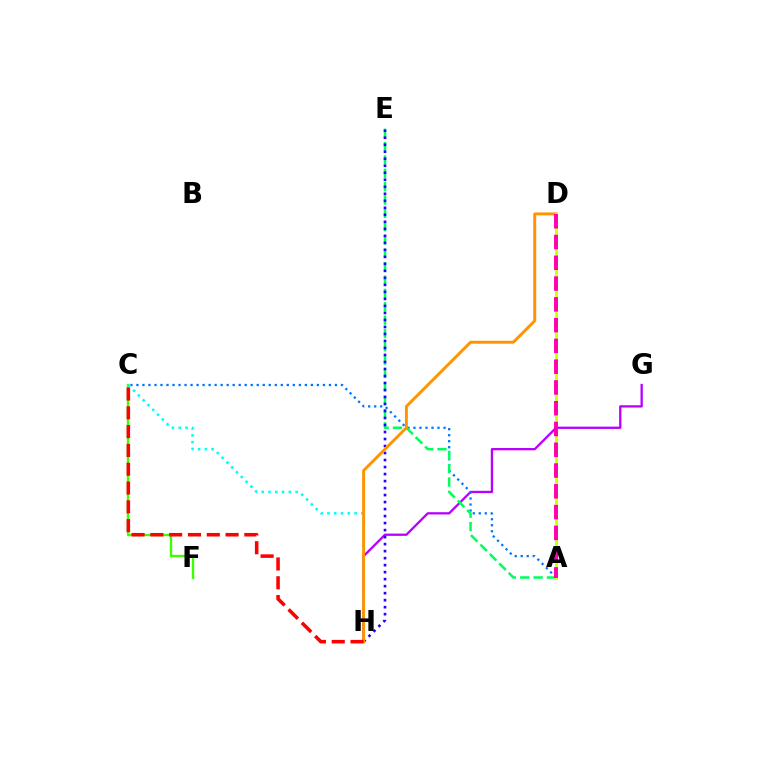{('G', 'H'): [{'color': '#b900ff', 'line_style': 'solid', 'thickness': 1.66}], ('C', 'F'): [{'color': '#3dff00', 'line_style': 'solid', 'thickness': 1.7}], ('A', 'C'): [{'color': '#0074ff', 'line_style': 'dotted', 'thickness': 1.63}], ('A', 'E'): [{'color': '#00ff5c', 'line_style': 'dashed', 'thickness': 1.81}], ('C', 'H'): [{'color': '#00fff6', 'line_style': 'dotted', 'thickness': 1.84}, {'color': '#ff0000', 'line_style': 'dashed', 'thickness': 2.55}], ('E', 'H'): [{'color': '#2500ff', 'line_style': 'dotted', 'thickness': 1.9}], ('D', 'H'): [{'color': '#ff9400', 'line_style': 'solid', 'thickness': 2.11}], ('A', 'D'): [{'color': '#d1ff00', 'line_style': 'solid', 'thickness': 2.07}, {'color': '#ff00ac', 'line_style': 'dashed', 'thickness': 2.82}]}